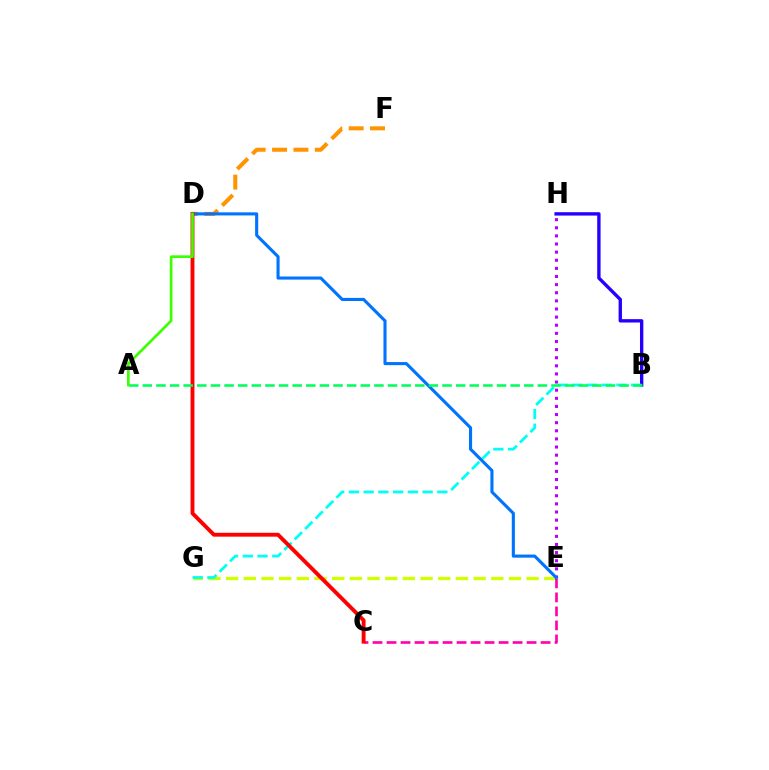{('E', 'H'): [{'color': '#b900ff', 'line_style': 'dotted', 'thickness': 2.21}], ('B', 'H'): [{'color': '#2500ff', 'line_style': 'solid', 'thickness': 2.42}], ('D', 'F'): [{'color': '#ff9400', 'line_style': 'dashed', 'thickness': 2.9}], ('E', 'G'): [{'color': '#d1ff00', 'line_style': 'dashed', 'thickness': 2.4}], ('C', 'E'): [{'color': '#ff00ac', 'line_style': 'dashed', 'thickness': 1.9}], ('B', 'G'): [{'color': '#00fff6', 'line_style': 'dashed', 'thickness': 2.0}], ('D', 'E'): [{'color': '#0074ff', 'line_style': 'solid', 'thickness': 2.23}], ('C', 'D'): [{'color': '#ff0000', 'line_style': 'solid', 'thickness': 2.8}], ('A', 'B'): [{'color': '#00ff5c', 'line_style': 'dashed', 'thickness': 1.85}], ('A', 'D'): [{'color': '#3dff00', 'line_style': 'solid', 'thickness': 1.93}]}